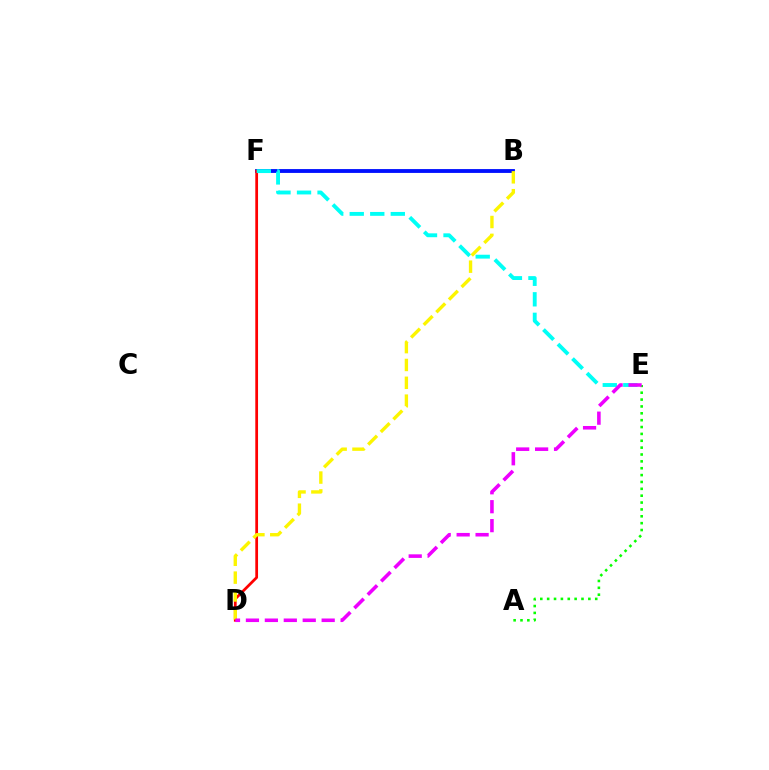{('B', 'F'): [{'color': '#0010ff', 'line_style': 'solid', 'thickness': 2.77}], ('A', 'E'): [{'color': '#08ff00', 'line_style': 'dotted', 'thickness': 1.87}], ('D', 'F'): [{'color': '#ff0000', 'line_style': 'solid', 'thickness': 1.98}], ('E', 'F'): [{'color': '#00fff6', 'line_style': 'dashed', 'thickness': 2.79}], ('B', 'D'): [{'color': '#fcf500', 'line_style': 'dashed', 'thickness': 2.42}], ('D', 'E'): [{'color': '#ee00ff', 'line_style': 'dashed', 'thickness': 2.57}]}